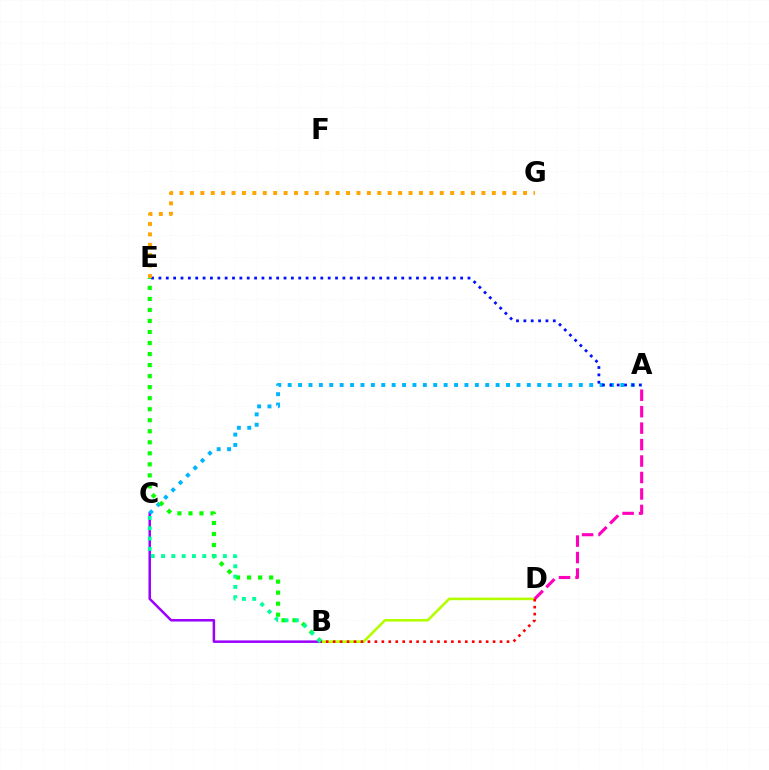{('B', 'D'): [{'color': '#b3ff00', 'line_style': 'solid', 'thickness': 1.88}, {'color': '#ff0000', 'line_style': 'dotted', 'thickness': 1.89}], ('B', 'C'): [{'color': '#9b00ff', 'line_style': 'solid', 'thickness': 1.8}, {'color': '#00ff9d', 'line_style': 'dotted', 'thickness': 2.8}], ('A', 'C'): [{'color': '#00b5ff', 'line_style': 'dotted', 'thickness': 2.82}], ('B', 'E'): [{'color': '#08ff00', 'line_style': 'dotted', 'thickness': 3.0}], ('A', 'D'): [{'color': '#ff00bd', 'line_style': 'dashed', 'thickness': 2.24}], ('A', 'E'): [{'color': '#0010ff', 'line_style': 'dotted', 'thickness': 2.0}], ('E', 'G'): [{'color': '#ffa500', 'line_style': 'dotted', 'thickness': 2.83}]}